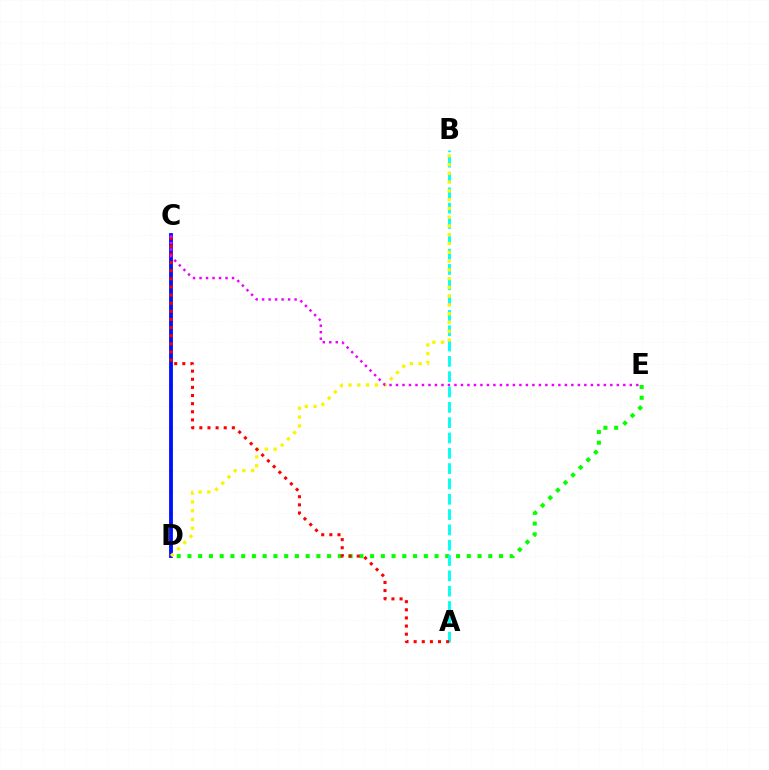{('C', 'D'): [{'color': '#0010ff', 'line_style': 'solid', 'thickness': 2.76}], ('D', 'E'): [{'color': '#08ff00', 'line_style': 'dotted', 'thickness': 2.92}], ('A', 'B'): [{'color': '#00fff6', 'line_style': 'dashed', 'thickness': 2.08}], ('B', 'D'): [{'color': '#fcf500', 'line_style': 'dotted', 'thickness': 2.38}], ('A', 'C'): [{'color': '#ff0000', 'line_style': 'dotted', 'thickness': 2.21}], ('C', 'E'): [{'color': '#ee00ff', 'line_style': 'dotted', 'thickness': 1.76}]}